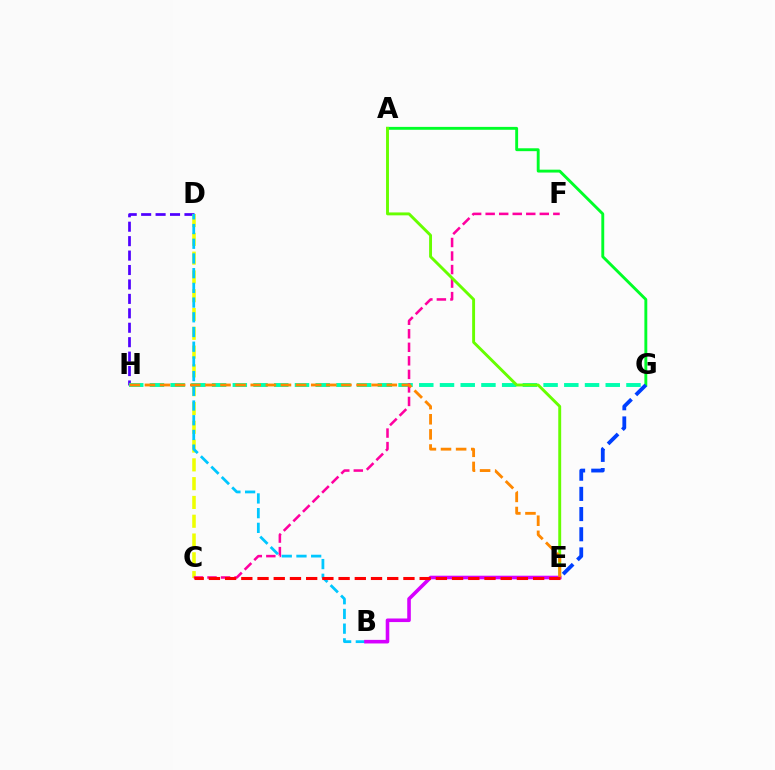{('D', 'H'): [{'color': '#4f00ff', 'line_style': 'dashed', 'thickness': 1.96}], ('C', 'D'): [{'color': '#eeff00', 'line_style': 'dashed', 'thickness': 2.55}], ('A', 'G'): [{'color': '#00ff27', 'line_style': 'solid', 'thickness': 2.08}], ('G', 'H'): [{'color': '#00ffaf', 'line_style': 'dashed', 'thickness': 2.81}], ('C', 'F'): [{'color': '#ff00a0', 'line_style': 'dashed', 'thickness': 1.84}], ('A', 'E'): [{'color': '#66ff00', 'line_style': 'solid', 'thickness': 2.09}], ('E', 'G'): [{'color': '#003fff', 'line_style': 'dashed', 'thickness': 2.74}], ('B', 'D'): [{'color': '#00c7ff', 'line_style': 'dashed', 'thickness': 2.0}], ('B', 'E'): [{'color': '#d600ff', 'line_style': 'solid', 'thickness': 2.58}], ('E', 'H'): [{'color': '#ff8800', 'line_style': 'dashed', 'thickness': 2.05}], ('C', 'E'): [{'color': '#ff0000', 'line_style': 'dashed', 'thickness': 2.2}]}